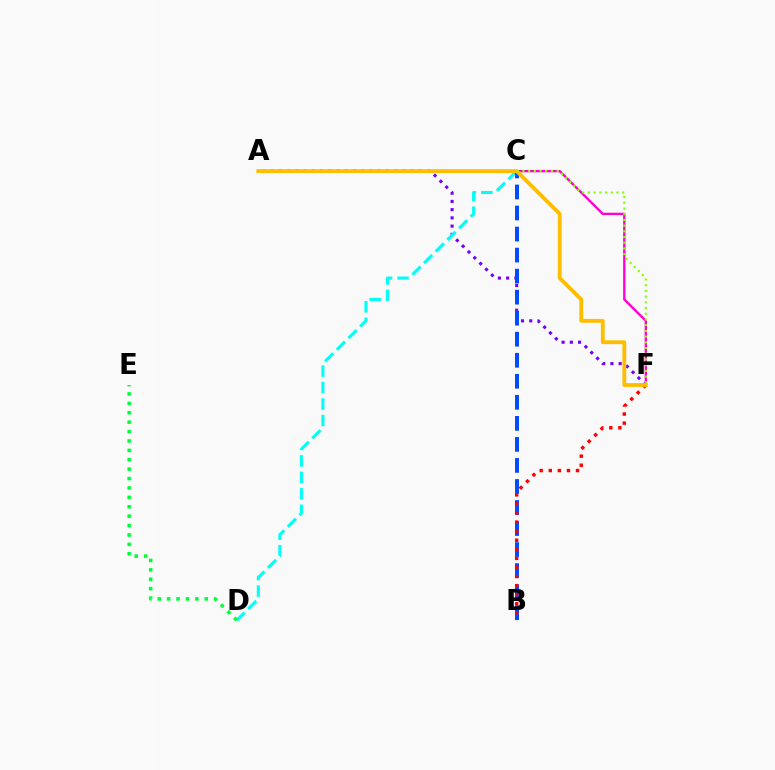{('A', 'F'): [{'color': '#7200ff', 'line_style': 'dotted', 'thickness': 2.24}, {'color': '#ffbd00', 'line_style': 'solid', 'thickness': 2.75}], ('C', 'D'): [{'color': '#00fff6', 'line_style': 'dashed', 'thickness': 2.24}], ('B', 'C'): [{'color': '#004bff', 'line_style': 'dashed', 'thickness': 2.86}], ('C', 'F'): [{'color': '#ff00cf', 'line_style': 'solid', 'thickness': 1.69}, {'color': '#84ff00', 'line_style': 'dotted', 'thickness': 1.55}], ('B', 'F'): [{'color': '#ff0000', 'line_style': 'dotted', 'thickness': 2.47}], ('D', 'E'): [{'color': '#00ff39', 'line_style': 'dotted', 'thickness': 2.55}]}